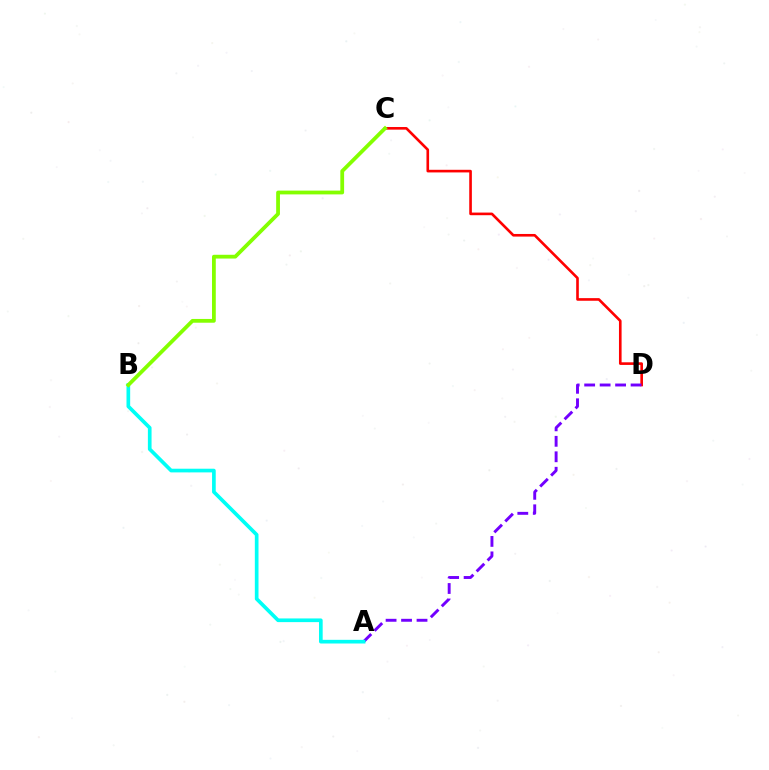{('C', 'D'): [{'color': '#ff0000', 'line_style': 'solid', 'thickness': 1.89}], ('A', 'D'): [{'color': '#7200ff', 'line_style': 'dashed', 'thickness': 2.1}], ('A', 'B'): [{'color': '#00fff6', 'line_style': 'solid', 'thickness': 2.65}], ('B', 'C'): [{'color': '#84ff00', 'line_style': 'solid', 'thickness': 2.72}]}